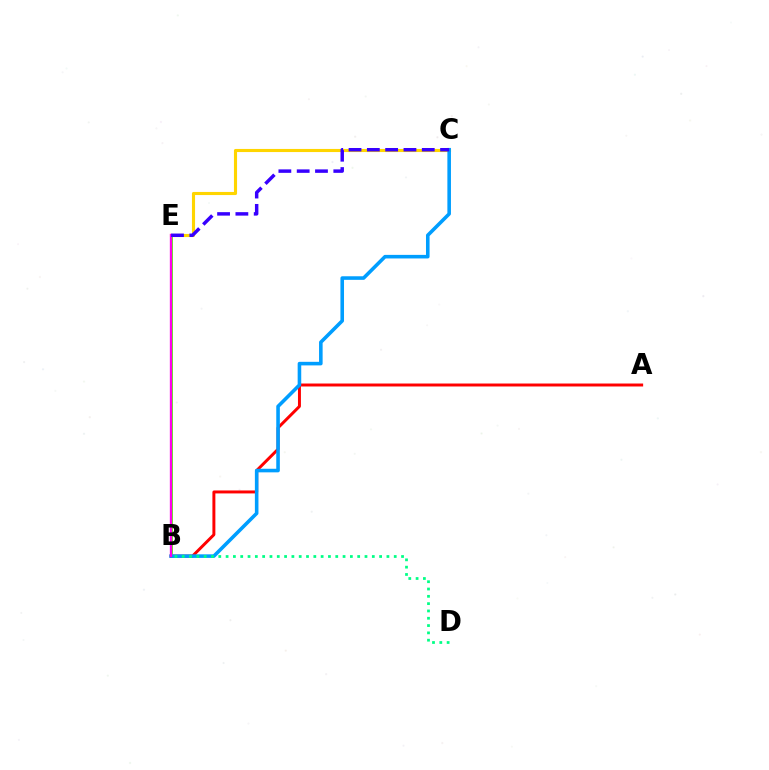{('A', 'B'): [{'color': '#ff0000', 'line_style': 'solid', 'thickness': 2.13}], ('B', 'E'): [{'color': '#4fff00', 'line_style': 'solid', 'thickness': 2.04}, {'color': '#ff00ed', 'line_style': 'solid', 'thickness': 1.67}], ('C', 'E'): [{'color': '#ffd500', 'line_style': 'solid', 'thickness': 2.24}, {'color': '#3700ff', 'line_style': 'dashed', 'thickness': 2.49}], ('B', 'C'): [{'color': '#009eff', 'line_style': 'solid', 'thickness': 2.58}], ('B', 'D'): [{'color': '#00ff86', 'line_style': 'dotted', 'thickness': 1.99}]}